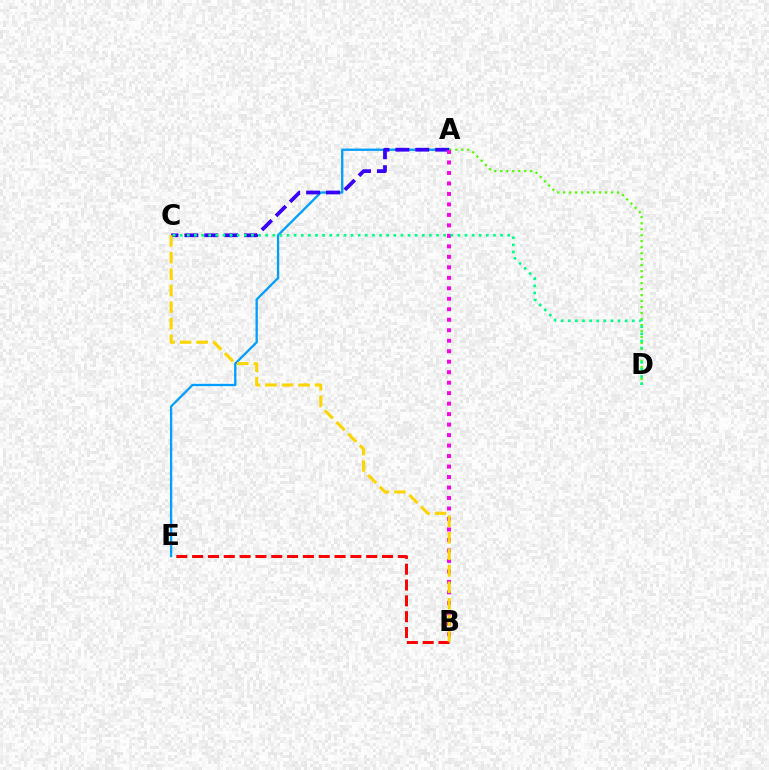{('A', 'E'): [{'color': '#009eff', 'line_style': 'solid', 'thickness': 1.66}], ('B', 'E'): [{'color': '#ff0000', 'line_style': 'dashed', 'thickness': 2.15}], ('A', 'C'): [{'color': '#3700ff', 'line_style': 'dashed', 'thickness': 2.71}], ('A', 'D'): [{'color': '#4fff00', 'line_style': 'dotted', 'thickness': 1.63}], ('A', 'B'): [{'color': '#ff00ed', 'line_style': 'dotted', 'thickness': 2.85}], ('B', 'C'): [{'color': '#ffd500', 'line_style': 'dashed', 'thickness': 2.24}], ('C', 'D'): [{'color': '#00ff86', 'line_style': 'dotted', 'thickness': 1.93}]}